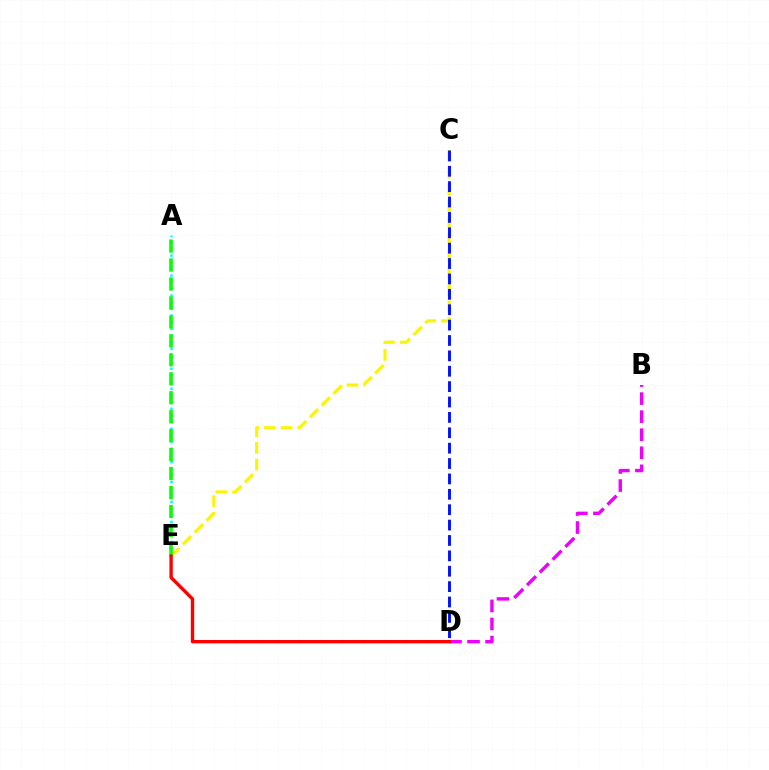{('B', 'D'): [{'color': '#ee00ff', 'line_style': 'dashed', 'thickness': 2.45}], ('C', 'E'): [{'color': '#fcf500', 'line_style': 'dashed', 'thickness': 2.27}], ('A', 'E'): [{'color': '#00fff6', 'line_style': 'dotted', 'thickness': 1.81}, {'color': '#08ff00', 'line_style': 'dashed', 'thickness': 2.58}], ('D', 'E'): [{'color': '#ff0000', 'line_style': 'solid', 'thickness': 2.42}], ('C', 'D'): [{'color': '#0010ff', 'line_style': 'dashed', 'thickness': 2.09}]}